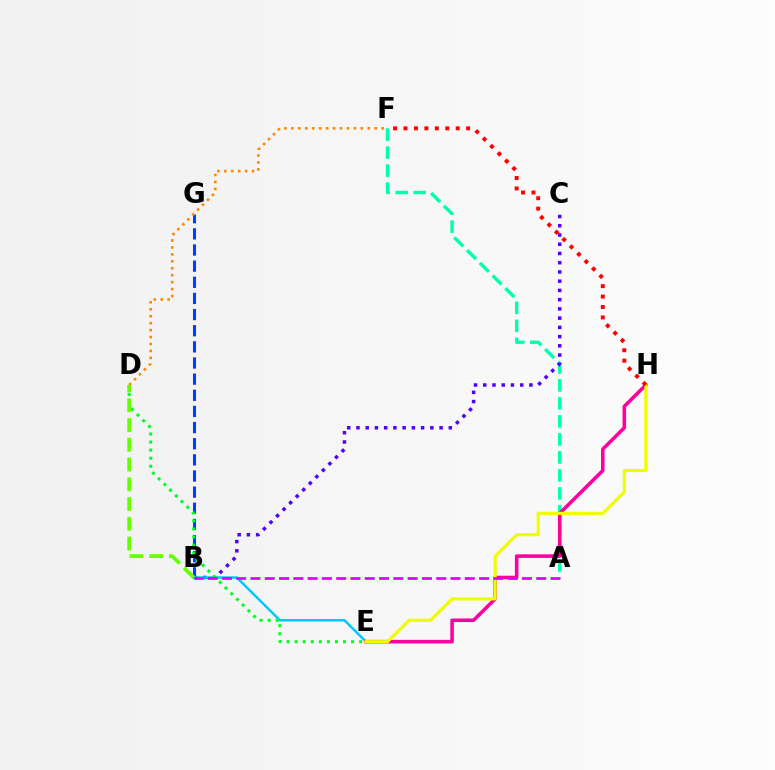{('A', 'F'): [{'color': '#00ffaf', 'line_style': 'dashed', 'thickness': 2.45}], ('B', 'G'): [{'color': '#003fff', 'line_style': 'dashed', 'thickness': 2.19}], ('B', 'C'): [{'color': '#4f00ff', 'line_style': 'dotted', 'thickness': 2.51}], ('B', 'E'): [{'color': '#00c7ff', 'line_style': 'solid', 'thickness': 1.76}], ('E', 'H'): [{'color': '#ff00a0', 'line_style': 'solid', 'thickness': 2.56}, {'color': '#eeff00', 'line_style': 'solid', 'thickness': 2.27}], ('D', 'E'): [{'color': '#00ff27', 'line_style': 'dotted', 'thickness': 2.19}], ('D', 'F'): [{'color': '#ff8800', 'line_style': 'dotted', 'thickness': 1.89}], ('B', 'D'): [{'color': '#66ff00', 'line_style': 'dashed', 'thickness': 2.68}], ('A', 'B'): [{'color': '#d600ff', 'line_style': 'dashed', 'thickness': 1.94}], ('F', 'H'): [{'color': '#ff0000', 'line_style': 'dotted', 'thickness': 2.84}]}